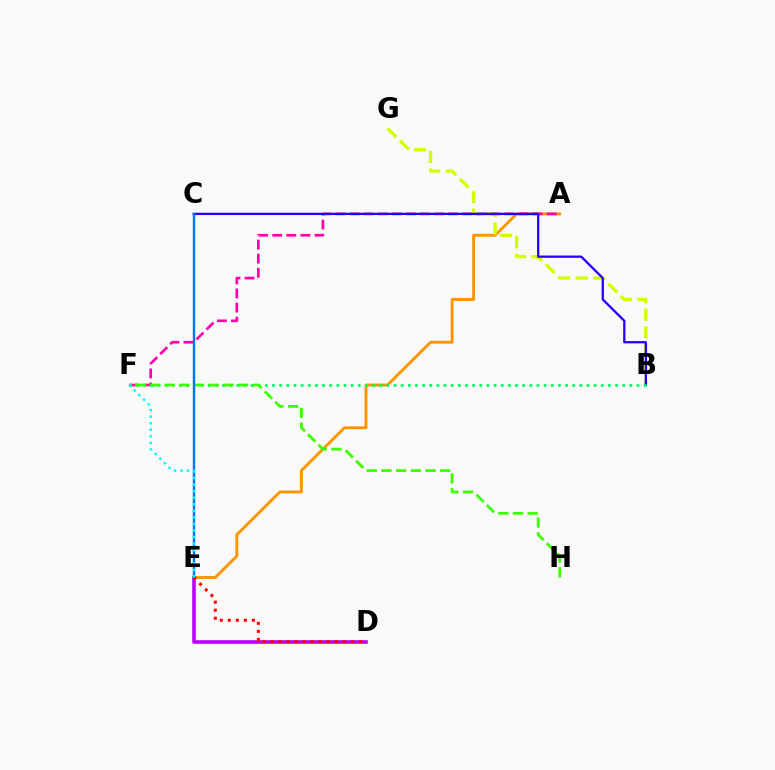{('A', 'E'): [{'color': '#ff9400', 'line_style': 'solid', 'thickness': 2.07}], ('B', 'G'): [{'color': '#d1ff00', 'line_style': 'dashed', 'thickness': 2.4}], ('A', 'F'): [{'color': '#ff00ac', 'line_style': 'dashed', 'thickness': 1.91}], ('B', 'C'): [{'color': '#2500ff', 'line_style': 'solid', 'thickness': 1.64}], ('B', 'F'): [{'color': '#00ff5c', 'line_style': 'dotted', 'thickness': 1.94}], ('D', 'E'): [{'color': '#b900ff', 'line_style': 'solid', 'thickness': 2.58}, {'color': '#ff0000', 'line_style': 'dotted', 'thickness': 2.18}], ('F', 'H'): [{'color': '#3dff00', 'line_style': 'dashed', 'thickness': 2.0}], ('C', 'E'): [{'color': '#0074ff', 'line_style': 'solid', 'thickness': 1.73}], ('E', 'F'): [{'color': '#00fff6', 'line_style': 'dotted', 'thickness': 1.78}]}